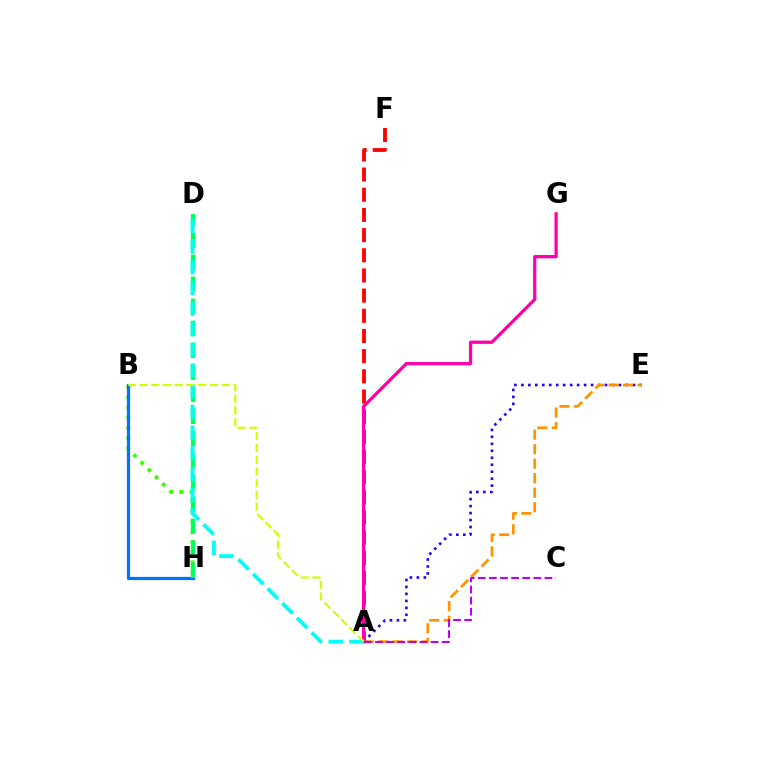{('A', 'F'): [{'color': '#ff0000', 'line_style': 'dashed', 'thickness': 2.74}], ('B', 'H'): [{'color': '#3dff00', 'line_style': 'dotted', 'thickness': 2.78}, {'color': '#0074ff', 'line_style': 'solid', 'thickness': 2.34}], ('A', 'E'): [{'color': '#2500ff', 'line_style': 'dotted', 'thickness': 1.89}, {'color': '#ff9400', 'line_style': 'dashed', 'thickness': 1.97}], ('A', 'G'): [{'color': '#ff00ac', 'line_style': 'solid', 'thickness': 2.35}], ('A', 'C'): [{'color': '#b900ff', 'line_style': 'dashed', 'thickness': 1.51}], ('D', 'H'): [{'color': '#00ff5c', 'line_style': 'dashed', 'thickness': 2.99}], ('A', 'D'): [{'color': '#00fff6', 'line_style': 'dashed', 'thickness': 2.81}], ('A', 'B'): [{'color': '#d1ff00', 'line_style': 'dashed', 'thickness': 1.59}]}